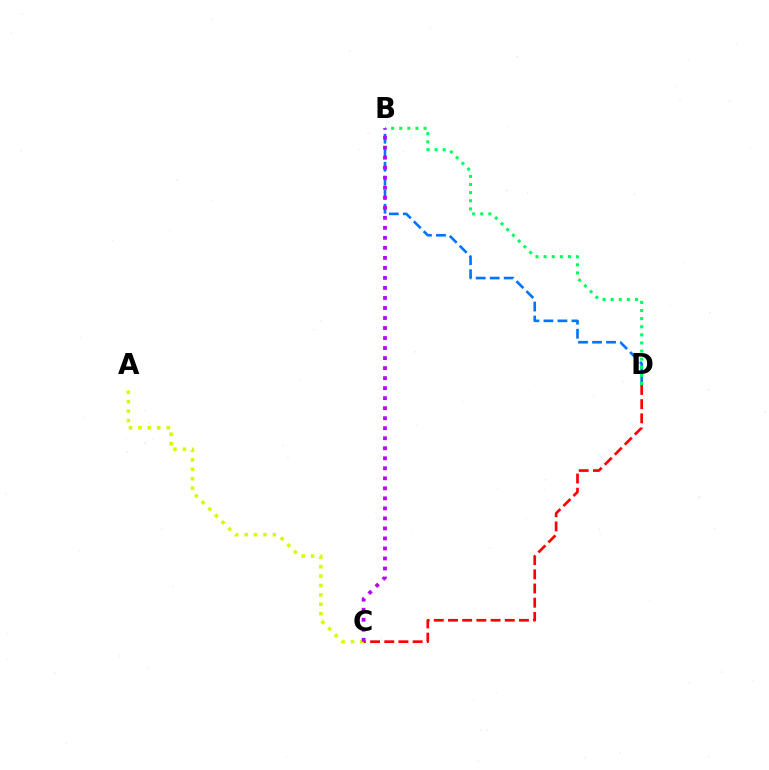{('A', 'C'): [{'color': '#d1ff00', 'line_style': 'dotted', 'thickness': 2.56}], ('B', 'D'): [{'color': '#0074ff', 'line_style': 'dashed', 'thickness': 1.9}, {'color': '#00ff5c', 'line_style': 'dotted', 'thickness': 2.2}], ('C', 'D'): [{'color': '#ff0000', 'line_style': 'dashed', 'thickness': 1.93}], ('B', 'C'): [{'color': '#b900ff', 'line_style': 'dotted', 'thickness': 2.72}]}